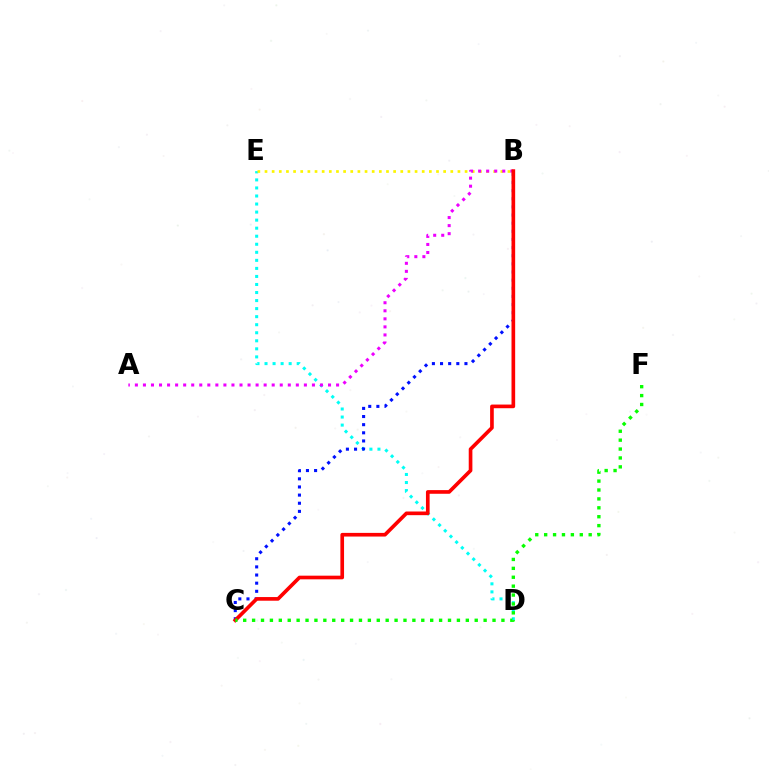{('D', 'E'): [{'color': '#00fff6', 'line_style': 'dotted', 'thickness': 2.19}], ('B', 'E'): [{'color': '#fcf500', 'line_style': 'dotted', 'thickness': 1.94}], ('B', 'C'): [{'color': '#0010ff', 'line_style': 'dotted', 'thickness': 2.21}, {'color': '#ff0000', 'line_style': 'solid', 'thickness': 2.63}], ('A', 'B'): [{'color': '#ee00ff', 'line_style': 'dotted', 'thickness': 2.19}], ('C', 'F'): [{'color': '#08ff00', 'line_style': 'dotted', 'thickness': 2.42}]}